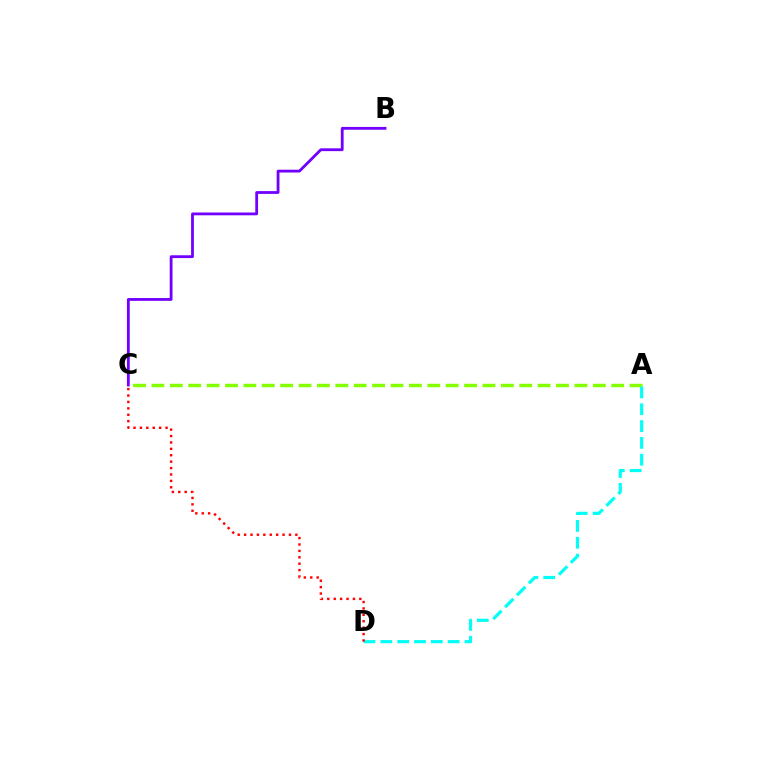{('B', 'C'): [{'color': '#7200ff', 'line_style': 'solid', 'thickness': 2.02}], ('A', 'C'): [{'color': '#84ff00', 'line_style': 'dashed', 'thickness': 2.5}], ('A', 'D'): [{'color': '#00fff6', 'line_style': 'dashed', 'thickness': 2.29}], ('C', 'D'): [{'color': '#ff0000', 'line_style': 'dotted', 'thickness': 1.74}]}